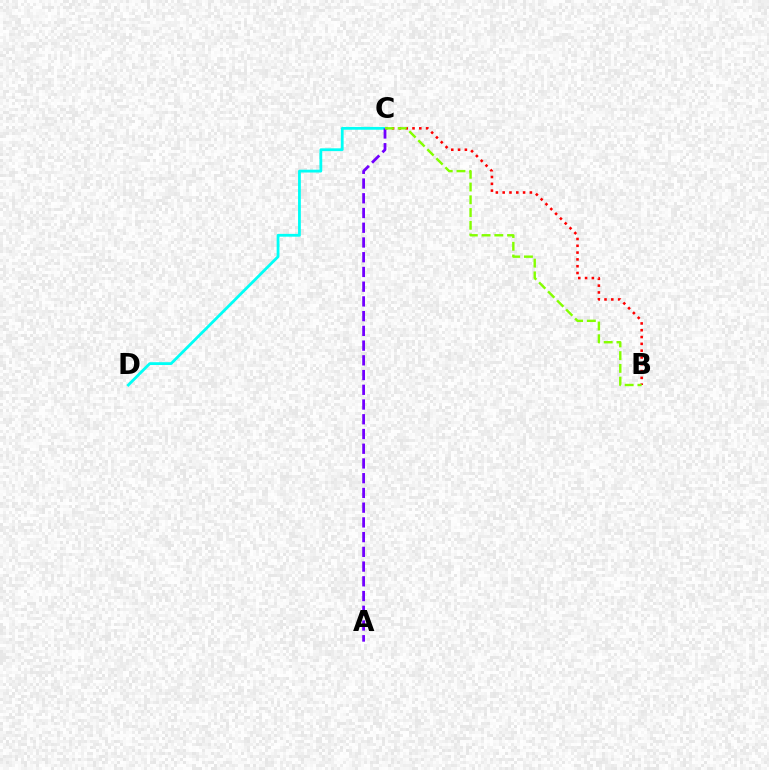{('B', 'C'): [{'color': '#ff0000', 'line_style': 'dotted', 'thickness': 1.85}, {'color': '#84ff00', 'line_style': 'dashed', 'thickness': 1.73}], ('C', 'D'): [{'color': '#00fff6', 'line_style': 'solid', 'thickness': 2.02}], ('A', 'C'): [{'color': '#7200ff', 'line_style': 'dashed', 'thickness': 2.0}]}